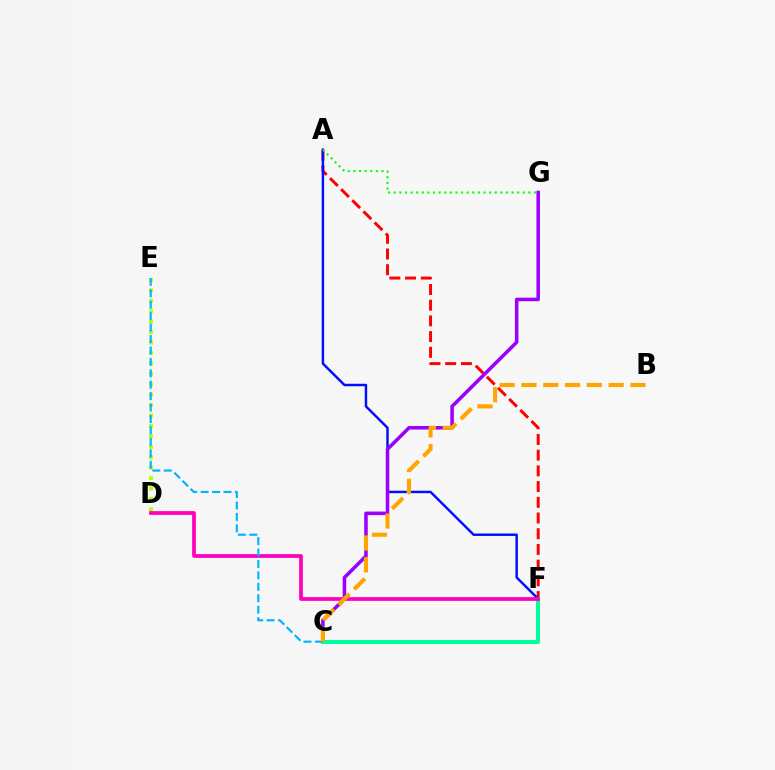{('A', 'F'): [{'color': '#ff0000', 'line_style': 'dashed', 'thickness': 2.13}, {'color': '#0010ff', 'line_style': 'solid', 'thickness': 1.77}], ('D', 'E'): [{'color': '#b3ff00', 'line_style': 'dotted', 'thickness': 2.83}], ('C', 'G'): [{'color': '#9b00ff', 'line_style': 'solid', 'thickness': 2.55}], ('A', 'G'): [{'color': '#08ff00', 'line_style': 'dotted', 'thickness': 1.52}], ('C', 'F'): [{'color': '#00ff9d', 'line_style': 'solid', 'thickness': 2.85}], ('D', 'F'): [{'color': '#ff00bd', 'line_style': 'solid', 'thickness': 2.7}], ('C', 'E'): [{'color': '#00b5ff', 'line_style': 'dashed', 'thickness': 1.55}], ('B', 'C'): [{'color': '#ffa500', 'line_style': 'dashed', 'thickness': 2.96}]}